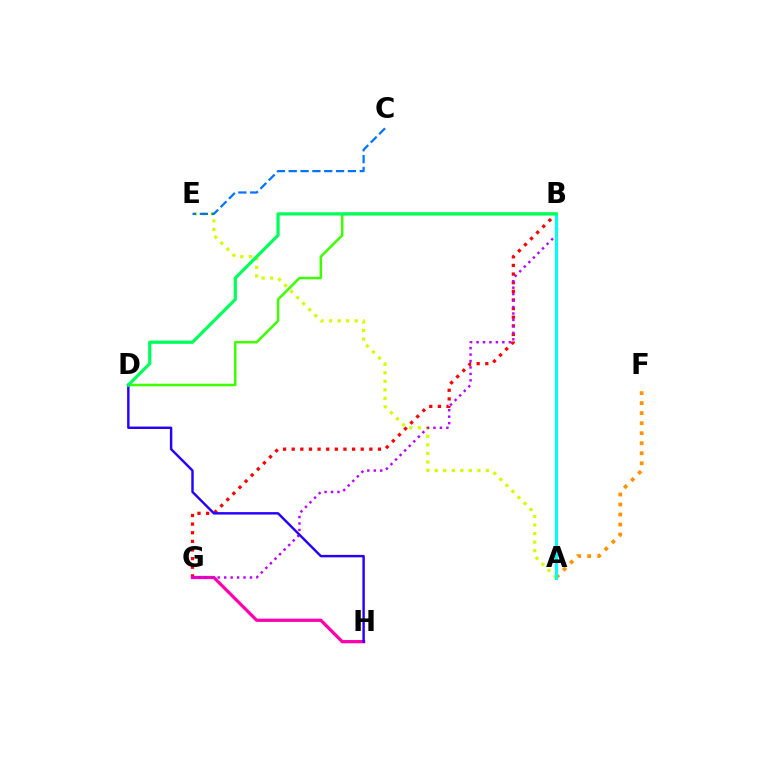{('B', 'G'): [{'color': '#ff0000', 'line_style': 'dotted', 'thickness': 2.34}, {'color': '#b900ff', 'line_style': 'dotted', 'thickness': 1.75}], ('B', 'D'): [{'color': '#3dff00', 'line_style': 'solid', 'thickness': 1.81}, {'color': '#00ff5c', 'line_style': 'solid', 'thickness': 2.32}], ('G', 'H'): [{'color': '#ff00ac', 'line_style': 'solid', 'thickness': 2.33}], ('A', 'E'): [{'color': '#d1ff00', 'line_style': 'dotted', 'thickness': 2.32}], ('A', 'F'): [{'color': '#ff9400', 'line_style': 'dotted', 'thickness': 2.72}], ('D', 'H'): [{'color': '#2500ff', 'line_style': 'solid', 'thickness': 1.75}], ('A', 'B'): [{'color': '#00fff6', 'line_style': 'solid', 'thickness': 2.24}], ('C', 'E'): [{'color': '#0074ff', 'line_style': 'dashed', 'thickness': 1.61}]}